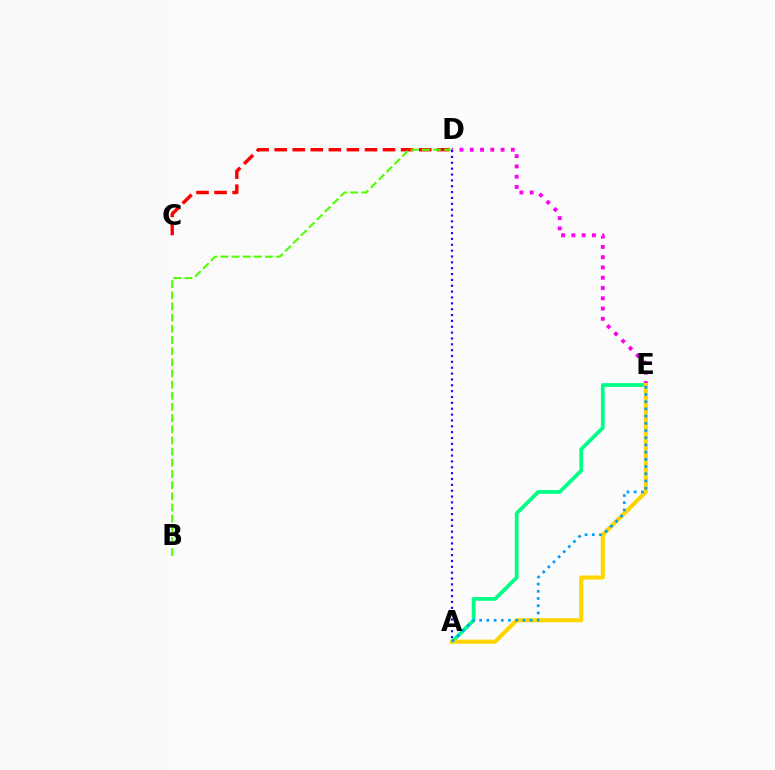{('A', 'E'): [{'color': '#00ff86', 'line_style': 'solid', 'thickness': 2.72}, {'color': '#ffd500', 'line_style': 'solid', 'thickness': 2.94}, {'color': '#009eff', 'line_style': 'dotted', 'thickness': 1.96}], ('D', 'E'): [{'color': '#ff00ed', 'line_style': 'dotted', 'thickness': 2.79}], ('C', 'D'): [{'color': '#ff0000', 'line_style': 'dashed', 'thickness': 2.45}], ('B', 'D'): [{'color': '#4fff00', 'line_style': 'dashed', 'thickness': 1.52}], ('A', 'D'): [{'color': '#3700ff', 'line_style': 'dotted', 'thickness': 1.59}]}